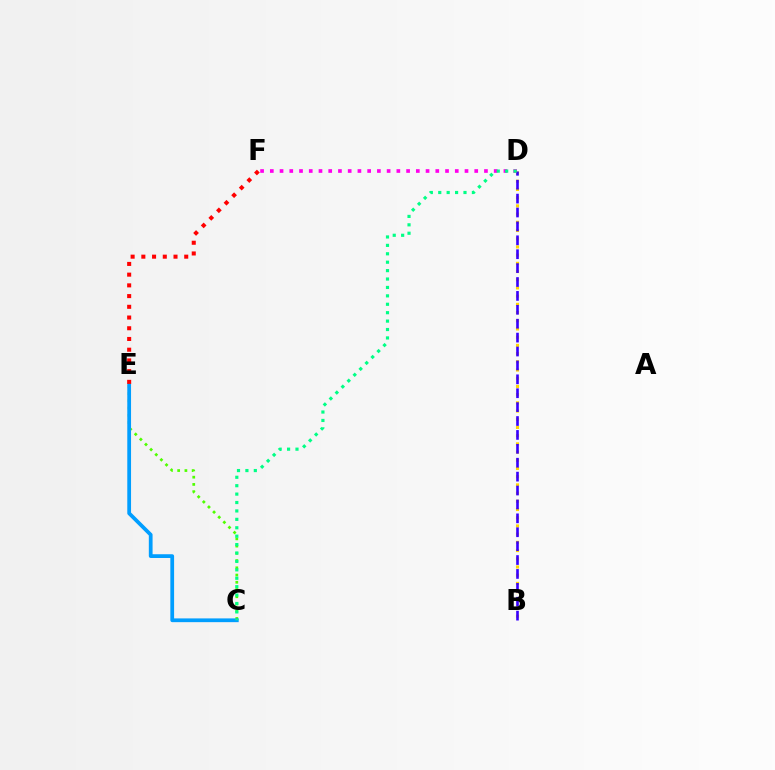{('C', 'E'): [{'color': '#4fff00', 'line_style': 'dotted', 'thickness': 1.97}, {'color': '#009eff', 'line_style': 'solid', 'thickness': 2.7}], ('D', 'F'): [{'color': '#ff00ed', 'line_style': 'dotted', 'thickness': 2.64}], ('B', 'D'): [{'color': '#ffd500', 'line_style': 'dotted', 'thickness': 2.23}, {'color': '#3700ff', 'line_style': 'dashed', 'thickness': 1.89}], ('E', 'F'): [{'color': '#ff0000', 'line_style': 'dotted', 'thickness': 2.91}], ('C', 'D'): [{'color': '#00ff86', 'line_style': 'dotted', 'thickness': 2.29}]}